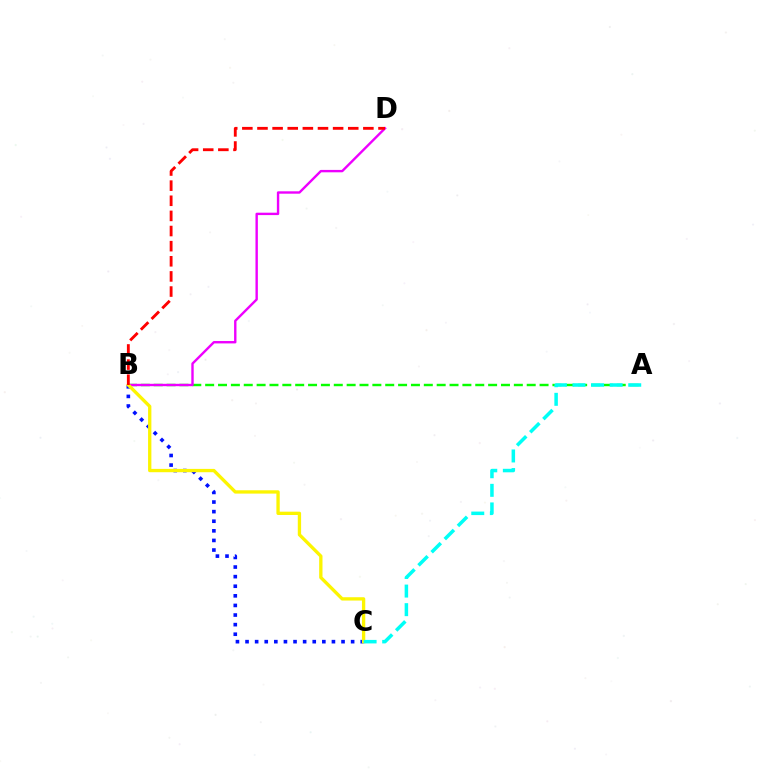{('A', 'B'): [{'color': '#08ff00', 'line_style': 'dashed', 'thickness': 1.75}], ('B', 'C'): [{'color': '#0010ff', 'line_style': 'dotted', 'thickness': 2.61}, {'color': '#fcf500', 'line_style': 'solid', 'thickness': 2.39}], ('B', 'D'): [{'color': '#ee00ff', 'line_style': 'solid', 'thickness': 1.72}, {'color': '#ff0000', 'line_style': 'dashed', 'thickness': 2.06}], ('A', 'C'): [{'color': '#00fff6', 'line_style': 'dashed', 'thickness': 2.53}]}